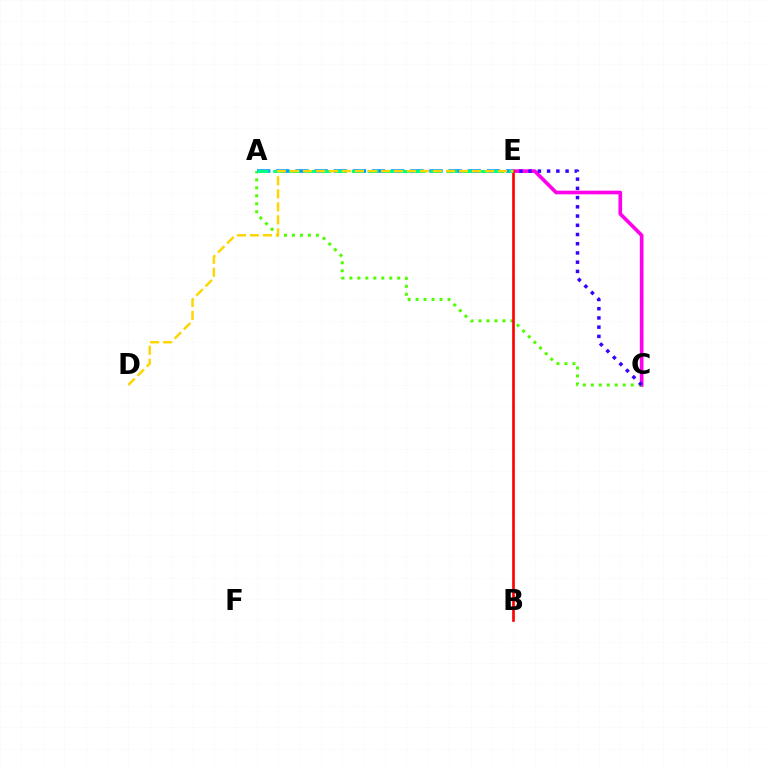{('C', 'E'): [{'color': '#ff00ed', 'line_style': 'solid', 'thickness': 2.63}, {'color': '#3700ff', 'line_style': 'dotted', 'thickness': 2.51}], ('A', 'C'): [{'color': '#4fff00', 'line_style': 'dotted', 'thickness': 2.17}], ('A', 'E'): [{'color': '#009eff', 'line_style': 'dashed', 'thickness': 2.6}, {'color': '#00ff86', 'line_style': 'dashed', 'thickness': 2.14}], ('B', 'E'): [{'color': '#ff0000', 'line_style': 'solid', 'thickness': 1.91}], ('D', 'E'): [{'color': '#ffd500', 'line_style': 'dashed', 'thickness': 1.77}]}